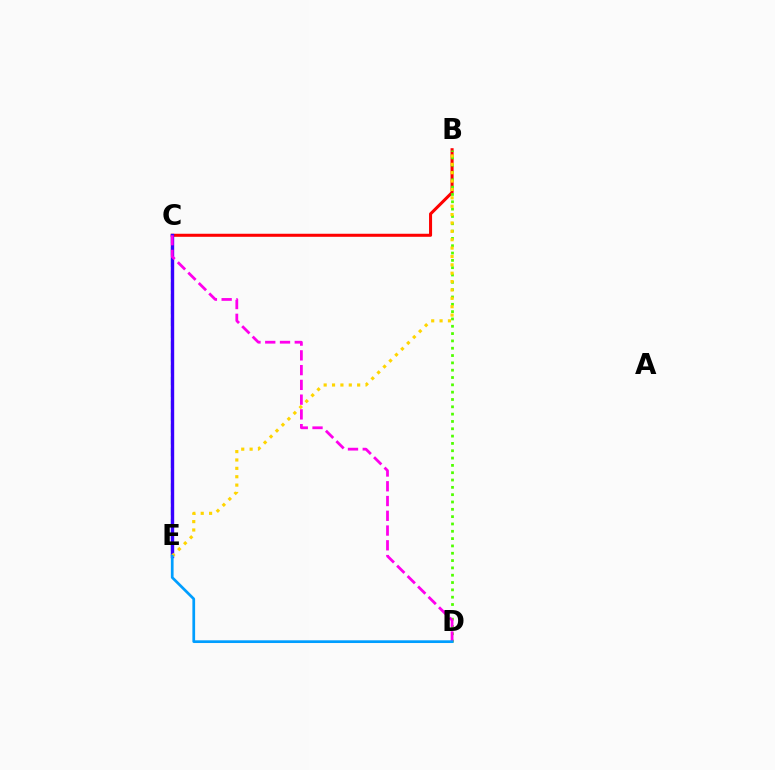{('C', 'E'): [{'color': '#00ff86', 'line_style': 'dashed', 'thickness': 1.61}, {'color': '#3700ff', 'line_style': 'solid', 'thickness': 2.43}], ('B', 'C'): [{'color': '#ff0000', 'line_style': 'solid', 'thickness': 2.19}], ('B', 'D'): [{'color': '#4fff00', 'line_style': 'dotted', 'thickness': 1.99}], ('B', 'E'): [{'color': '#ffd500', 'line_style': 'dotted', 'thickness': 2.28}], ('C', 'D'): [{'color': '#ff00ed', 'line_style': 'dashed', 'thickness': 2.01}], ('D', 'E'): [{'color': '#009eff', 'line_style': 'solid', 'thickness': 1.96}]}